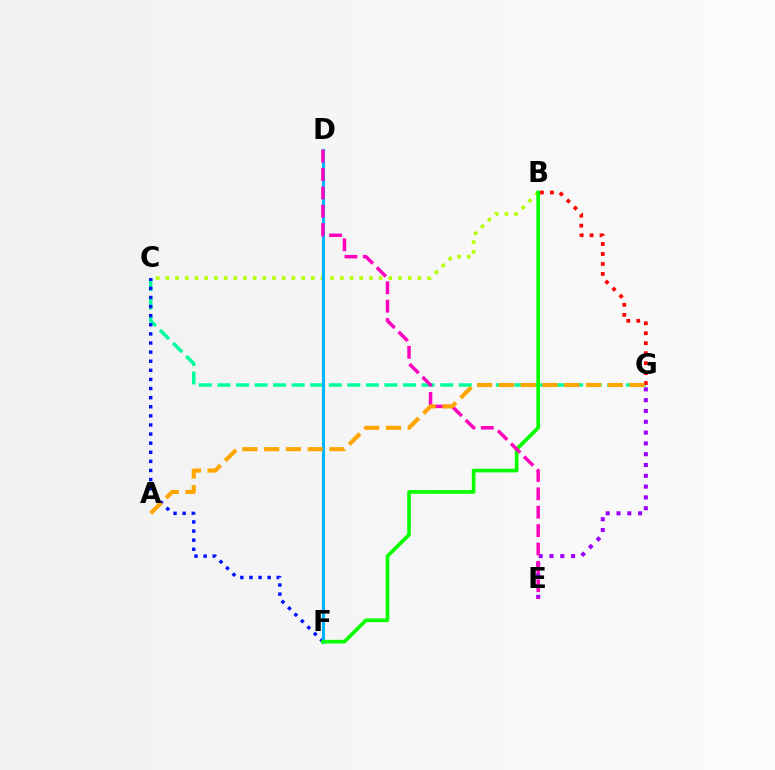{('C', 'G'): [{'color': '#00ff9d', 'line_style': 'dashed', 'thickness': 2.52}], ('B', 'C'): [{'color': '#b3ff00', 'line_style': 'dotted', 'thickness': 2.63}], ('C', 'F'): [{'color': '#0010ff', 'line_style': 'dotted', 'thickness': 2.47}], ('D', 'F'): [{'color': '#00b5ff', 'line_style': 'solid', 'thickness': 2.22}], ('E', 'G'): [{'color': '#9b00ff', 'line_style': 'dotted', 'thickness': 2.94}], ('B', 'F'): [{'color': '#08ff00', 'line_style': 'solid', 'thickness': 2.64}], ('B', 'G'): [{'color': '#ff0000', 'line_style': 'dotted', 'thickness': 2.71}], ('D', 'E'): [{'color': '#ff00bd', 'line_style': 'dashed', 'thickness': 2.5}], ('A', 'G'): [{'color': '#ffa500', 'line_style': 'dashed', 'thickness': 2.96}]}